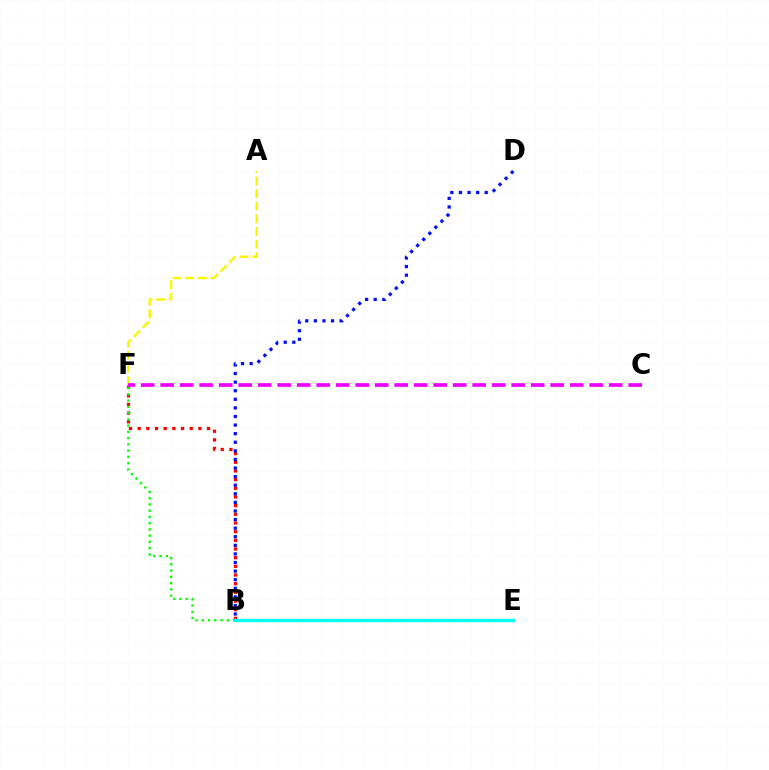{('A', 'F'): [{'color': '#fcf500', 'line_style': 'dashed', 'thickness': 1.71}], ('B', 'F'): [{'color': '#ff0000', 'line_style': 'dotted', 'thickness': 2.36}, {'color': '#08ff00', 'line_style': 'dotted', 'thickness': 1.7}], ('B', 'D'): [{'color': '#0010ff', 'line_style': 'dotted', 'thickness': 2.33}], ('C', 'F'): [{'color': '#ee00ff', 'line_style': 'dashed', 'thickness': 2.65}], ('B', 'E'): [{'color': '#00fff6', 'line_style': 'solid', 'thickness': 2.4}]}